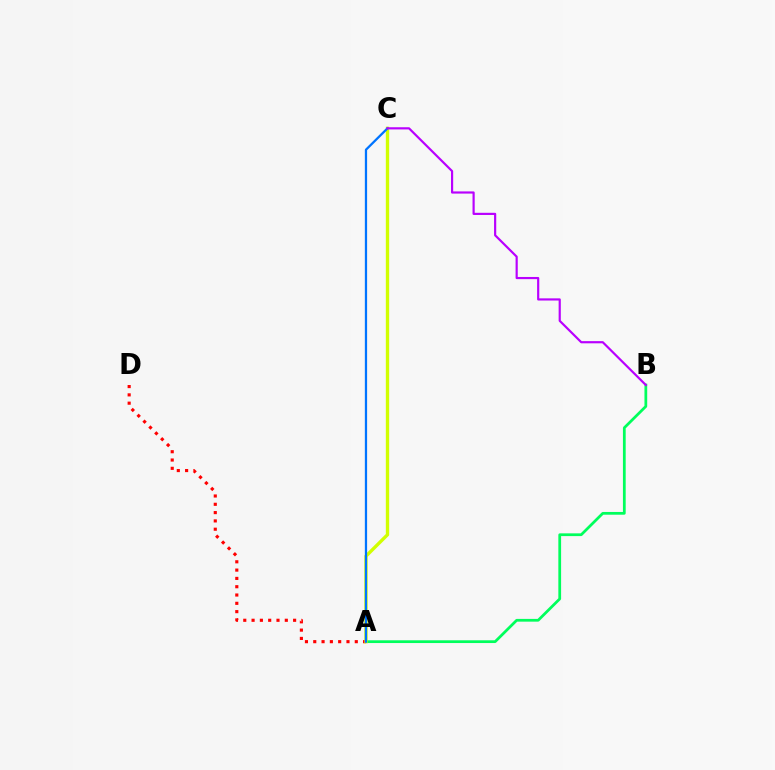{('A', 'B'): [{'color': '#00ff5c', 'line_style': 'solid', 'thickness': 1.98}], ('A', 'D'): [{'color': '#ff0000', 'line_style': 'dotted', 'thickness': 2.26}], ('A', 'C'): [{'color': '#d1ff00', 'line_style': 'solid', 'thickness': 2.41}, {'color': '#0074ff', 'line_style': 'solid', 'thickness': 1.63}], ('B', 'C'): [{'color': '#b900ff', 'line_style': 'solid', 'thickness': 1.57}]}